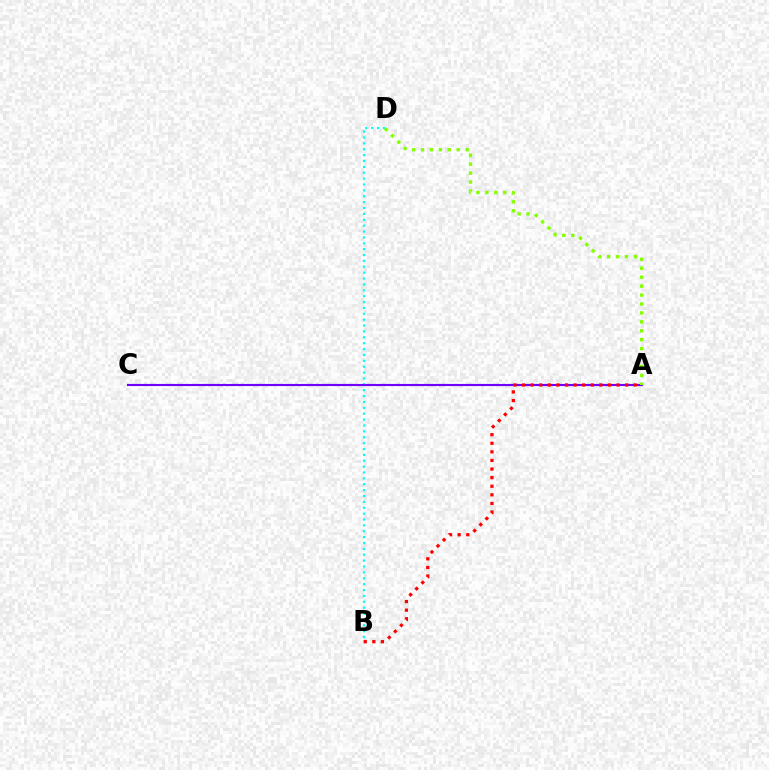{('B', 'D'): [{'color': '#00fff6', 'line_style': 'dotted', 'thickness': 1.6}], ('A', 'C'): [{'color': '#7200ff', 'line_style': 'solid', 'thickness': 1.55}], ('A', 'D'): [{'color': '#84ff00', 'line_style': 'dotted', 'thickness': 2.43}], ('A', 'B'): [{'color': '#ff0000', 'line_style': 'dotted', 'thickness': 2.33}]}